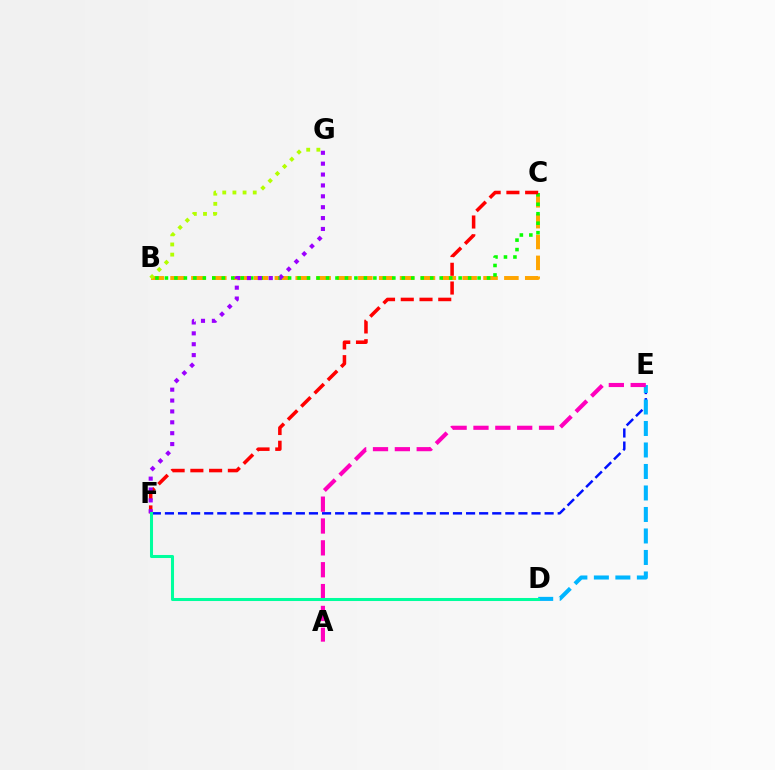{('B', 'C'): [{'color': '#ffa500', 'line_style': 'dashed', 'thickness': 2.83}, {'color': '#08ff00', 'line_style': 'dotted', 'thickness': 2.57}], ('E', 'F'): [{'color': '#0010ff', 'line_style': 'dashed', 'thickness': 1.78}], ('B', 'G'): [{'color': '#b3ff00', 'line_style': 'dotted', 'thickness': 2.76}], ('C', 'F'): [{'color': '#ff0000', 'line_style': 'dashed', 'thickness': 2.55}], ('F', 'G'): [{'color': '#9b00ff', 'line_style': 'dotted', 'thickness': 2.96}], ('D', 'E'): [{'color': '#00b5ff', 'line_style': 'dashed', 'thickness': 2.92}], ('A', 'E'): [{'color': '#ff00bd', 'line_style': 'dashed', 'thickness': 2.97}], ('D', 'F'): [{'color': '#00ff9d', 'line_style': 'solid', 'thickness': 2.19}]}